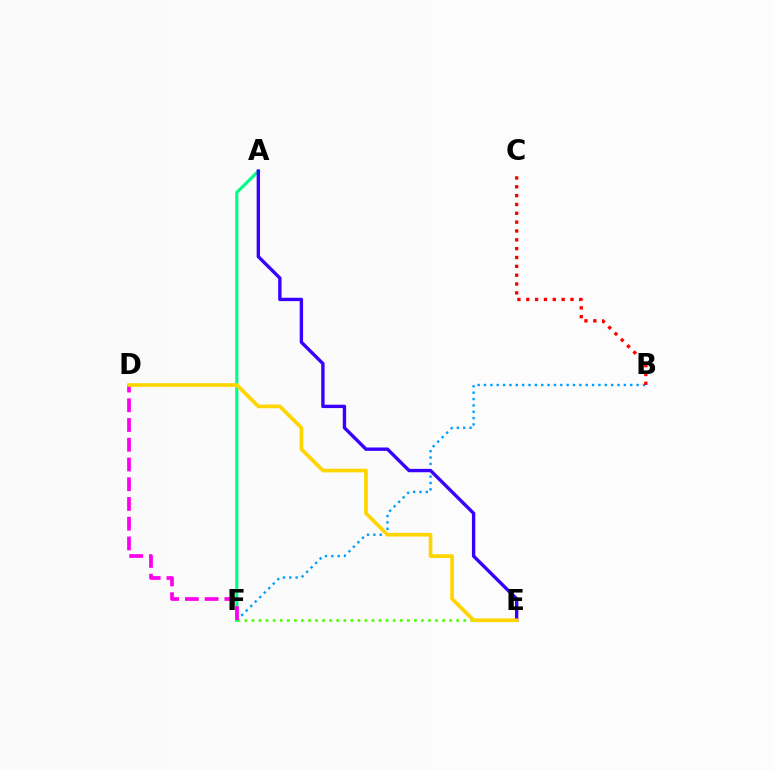{('A', 'F'): [{'color': '#00ff86', 'line_style': 'solid', 'thickness': 2.28}], ('B', 'F'): [{'color': '#009eff', 'line_style': 'dotted', 'thickness': 1.73}], ('E', 'F'): [{'color': '#4fff00', 'line_style': 'dotted', 'thickness': 1.92}], ('A', 'E'): [{'color': '#3700ff', 'line_style': 'solid', 'thickness': 2.43}], ('D', 'F'): [{'color': '#ff00ed', 'line_style': 'dashed', 'thickness': 2.68}], ('B', 'C'): [{'color': '#ff0000', 'line_style': 'dotted', 'thickness': 2.4}], ('D', 'E'): [{'color': '#ffd500', 'line_style': 'solid', 'thickness': 2.65}]}